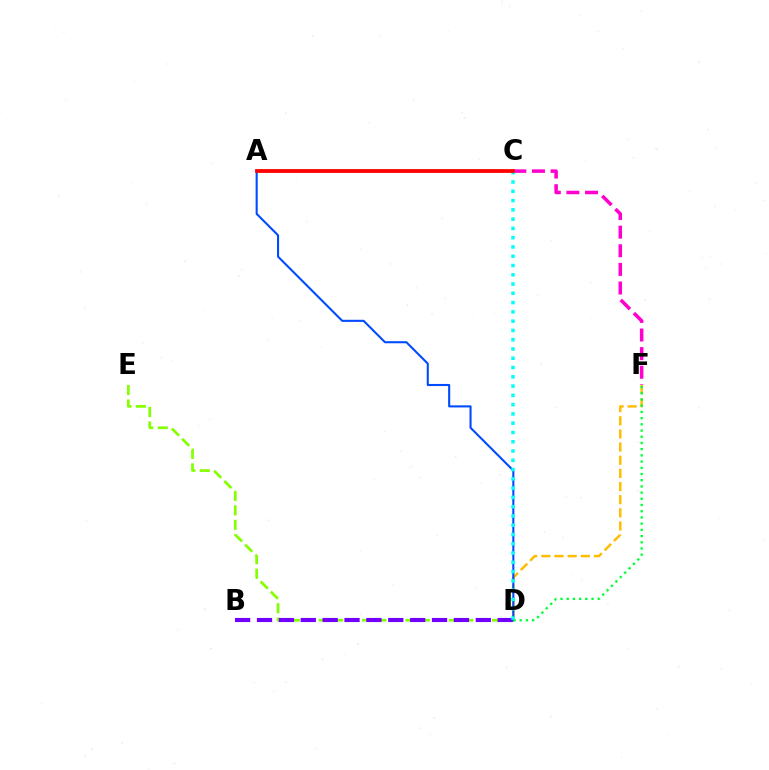{('D', 'E'): [{'color': '#84ff00', 'line_style': 'dashed', 'thickness': 1.96}], ('B', 'D'): [{'color': '#7200ff', 'line_style': 'dashed', 'thickness': 2.97}], ('C', 'F'): [{'color': '#ff00cf', 'line_style': 'dashed', 'thickness': 2.53}], ('D', 'F'): [{'color': '#ffbd00', 'line_style': 'dashed', 'thickness': 1.79}, {'color': '#00ff39', 'line_style': 'dotted', 'thickness': 1.69}], ('A', 'D'): [{'color': '#004bff', 'line_style': 'solid', 'thickness': 1.5}], ('C', 'D'): [{'color': '#00fff6', 'line_style': 'dotted', 'thickness': 2.52}], ('A', 'C'): [{'color': '#ff0000', 'line_style': 'solid', 'thickness': 2.72}]}